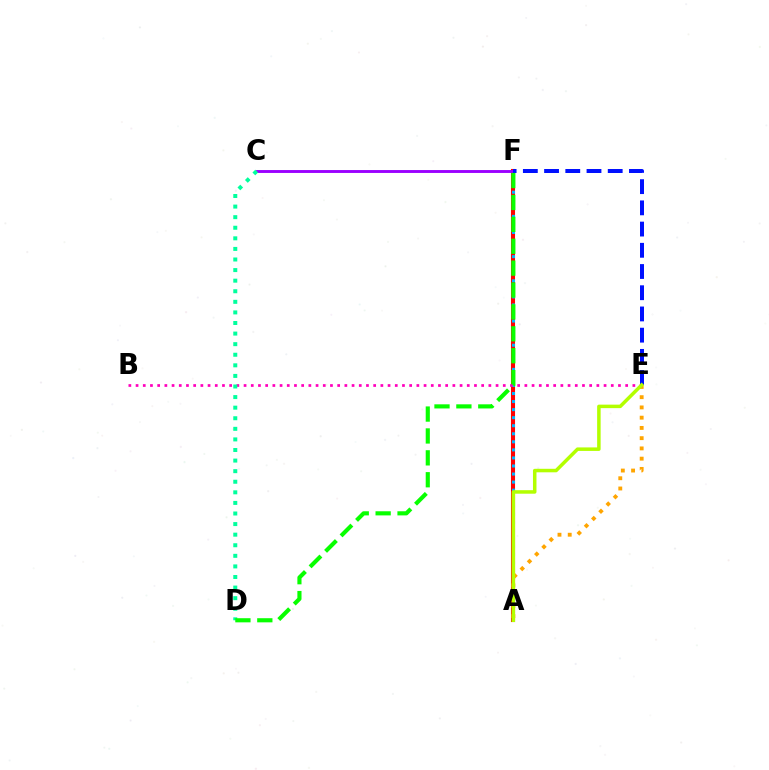{('A', 'F'): [{'color': '#ff0000', 'line_style': 'solid', 'thickness': 2.94}, {'color': '#00b5ff', 'line_style': 'dotted', 'thickness': 2.19}], ('B', 'E'): [{'color': '#ff00bd', 'line_style': 'dotted', 'thickness': 1.96}], ('C', 'F'): [{'color': '#9b00ff', 'line_style': 'solid', 'thickness': 2.08}], ('E', 'F'): [{'color': '#0010ff', 'line_style': 'dashed', 'thickness': 2.88}], ('A', 'E'): [{'color': '#ffa500', 'line_style': 'dotted', 'thickness': 2.78}, {'color': '#b3ff00', 'line_style': 'solid', 'thickness': 2.52}], ('C', 'D'): [{'color': '#00ff9d', 'line_style': 'dotted', 'thickness': 2.88}], ('D', 'F'): [{'color': '#08ff00', 'line_style': 'dashed', 'thickness': 2.97}]}